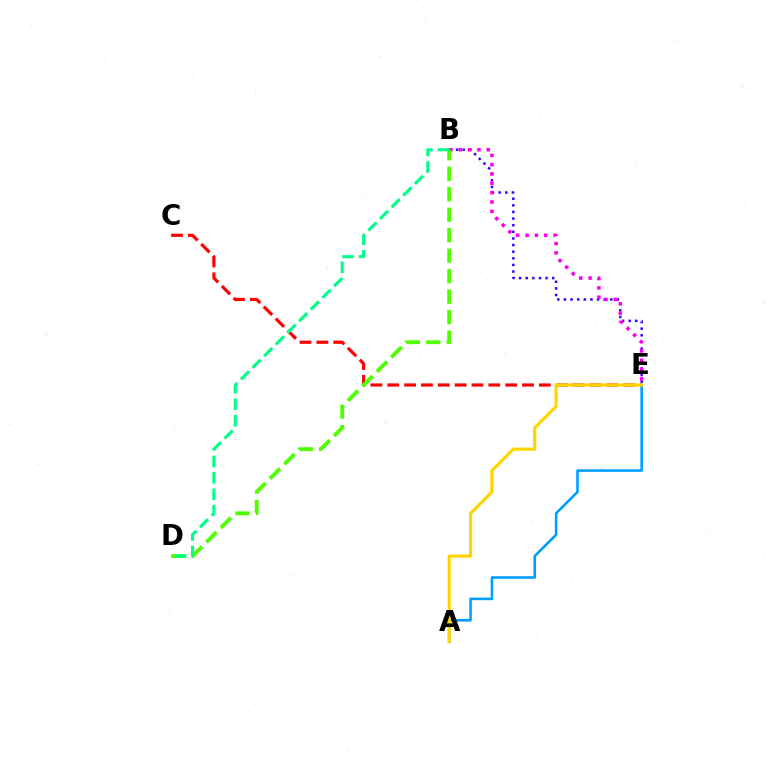{('B', 'E'): [{'color': '#3700ff', 'line_style': 'dotted', 'thickness': 1.8}, {'color': '#ff00ed', 'line_style': 'dotted', 'thickness': 2.53}], ('C', 'E'): [{'color': '#ff0000', 'line_style': 'dashed', 'thickness': 2.29}], ('B', 'D'): [{'color': '#4fff00', 'line_style': 'dashed', 'thickness': 2.78}, {'color': '#00ff86', 'line_style': 'dashed', 'thickness': 2.24}], ('A', 'E'): [{'color': '#009eff', 'line_style': 'solid', 'thickness': 1.86}, {'color': '#ffd500', 'line_style': 'solid', 'thickness': 2.29}]}